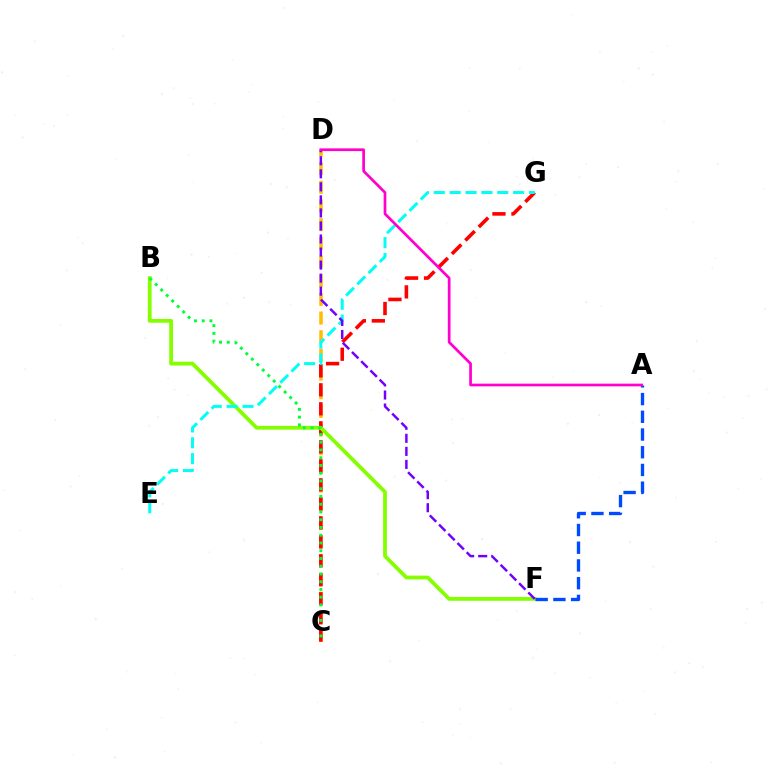{('C', 'D'): [{'color': '#ffbd00', 'line_style': 'dashed', 'thickness': 2.54}], ('C', 'G'): [{'color': '#ff0000', 'line_style': 'dashed', 'thickness': 2.58}], ('B', 'F'): [{'color': '#84ff00', 'line_style': 'solid', 'thickness': 2.72}], ('B', 'C'): [{'color': '#00ff39', 'line_style': 'dotted', 'thickness': 2.11}], ('E', 'G'): [{'color': '#00fff6', 'line_style': 'dashed', 'thickness': 2.16}], ('A', 'F'): [{'color': '#004bff', 'line_style': 'dashed', 'thickness': 2.41}], ('D', 'F'): [{'color': '#7200ff', 'line_style': 'dashed', 'thickness': 1.77}], ('A', 'D'): [{'color': '#ff00cf', 'line_style': 'solid', 'thickness': 1.96}]}